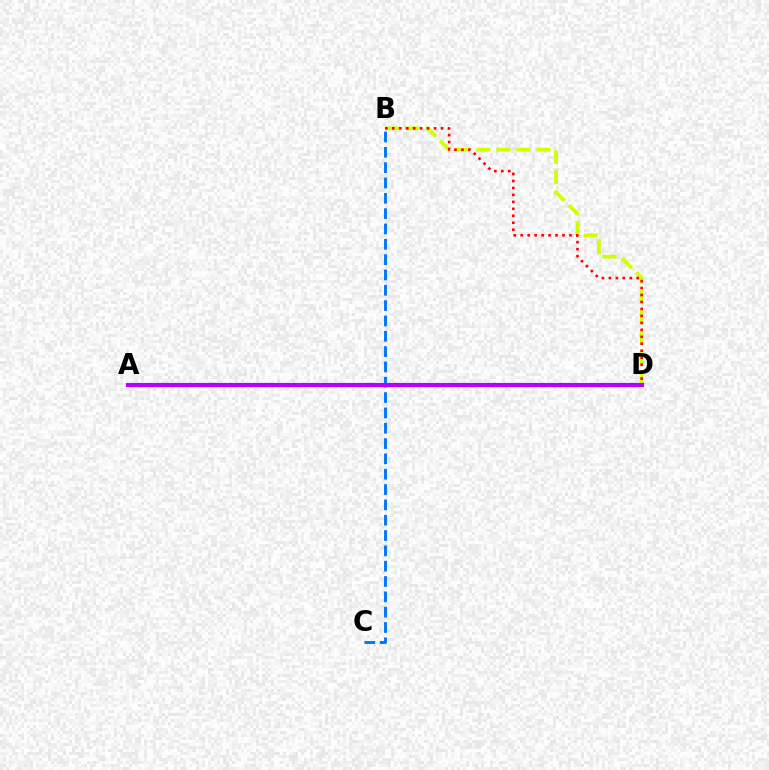{('B', 'D'): [{'color': '#d1ff00', 'line_style': 'dashed', 'thickness': 2.72}, {'color': '#ff0000', 'line_style': 'dotted', 'thickness': 1.89}], ('A', 'D'): [{'color': '#00ff5c', 'line_style': 'dashed', 'thickness': 2.85}, {'color': '#b900ff', 'line_style': 'solid', 'thickness': 2.99}], ('B', 'C'): [{'color': '#0074ff', 'line_style': 'dashed', 'thickness': 2.08}]}